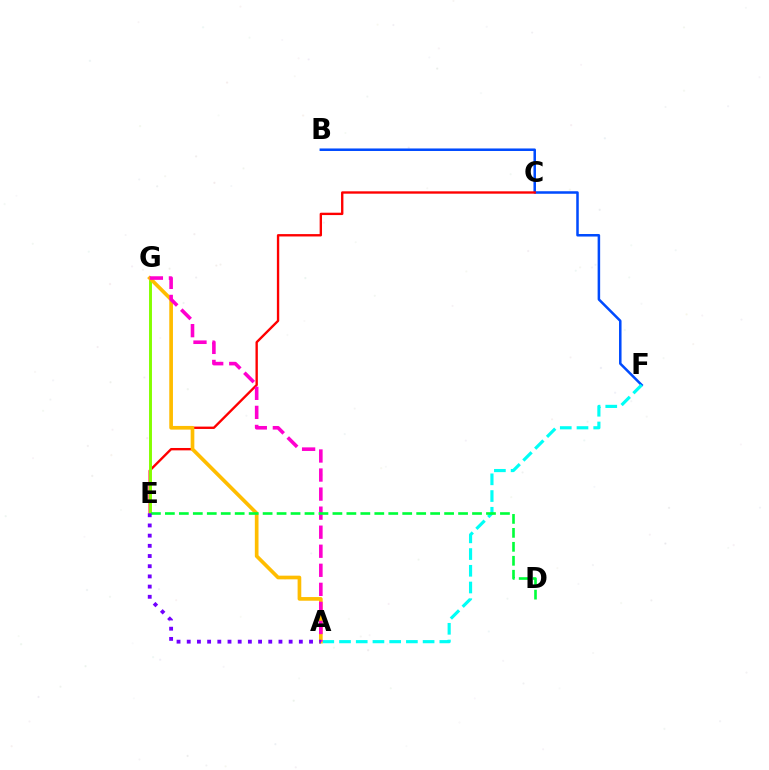{('B', 'F'): [{'color': '#004bff', 'line_style': 'solid', 'thickness': 1.82}], ('A', 'F'): [{'color': '#00fff6', 'line_style': 'dashed', 'thickness': 2.27}], ('C', 'E'): [{'color': '#ff0000', 'line_style': 'solid', 'thickness': 1.7}], ('E', 'G'): [{'color': '#84ff00', 'line_style': 'solid', 'thickness': 2.11}], ('A', 'G'): [{'color': '#ffbd00', 'line_style': 'solid', 'thickness': 2.65}, {'color': '#ff00cf', 'line_style': 'dashed', 'thickness': 2.59}], ('D', 'E'): [{'color': '#00ff39', 'line_style': 'dashed', 'thickness': 1.9}], ('A', 'E'): [{'color': '#7200ff', 'line_style': 'dotted', 'thickness': 2.77}]}